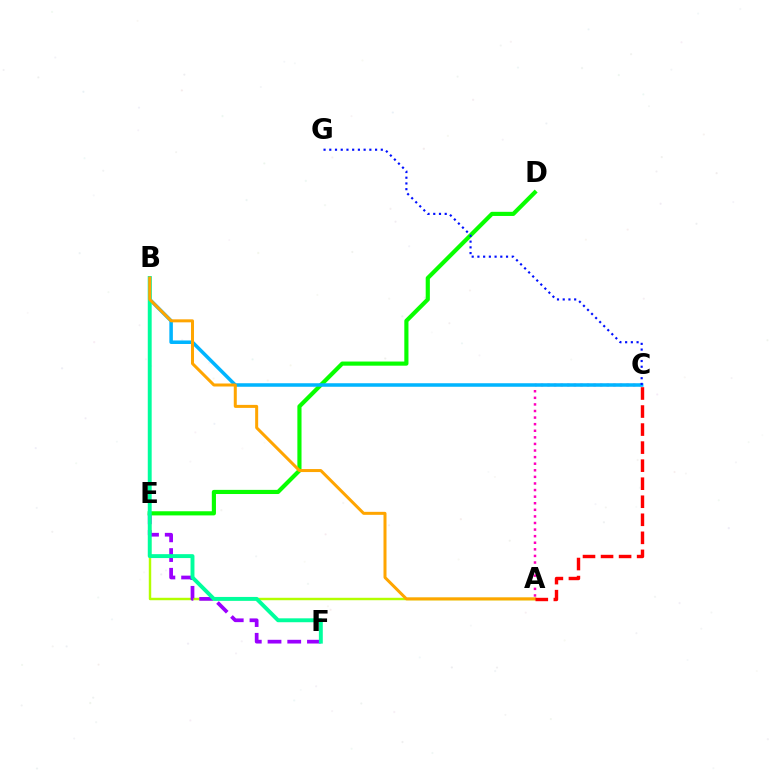{('A', 'C'): [{'color': '#ff00bd', 'line_style': 'dotted', 'thickness': 1.79}, {'color': '#ff0000', 'line_style': 'dashed', 'thickness': 2.45}], ('A', 'E'): [{'color': '#b3ff00', 'line_style': 'solid', 'thickness': 1.76}], ('E', 'F'): [{'color': '#9b00ff', 'line_style': 'dashed', 'thickness': 2.68}], ('D', 'E'): [{'color': '#08ff00', 'line_style': 'solid', 'thickness': 2.99}], ('B', 'C'): [{'color': '#00b5ff', 'line_style': 'solid', 'thickness': 2.54}], ('C', 'G'): [{'color': '#0010ff', 'line_style': 'dotted', 'thickness': 1.56}], ('B', 'F'): [{'color': '#00ff9d', 'line_style': 'solid', 'thickness': 2.81}], ('A', 'B'): [{'color': '#ffa500', 'line_style': 'solid', 'thickness': 2.16}]}